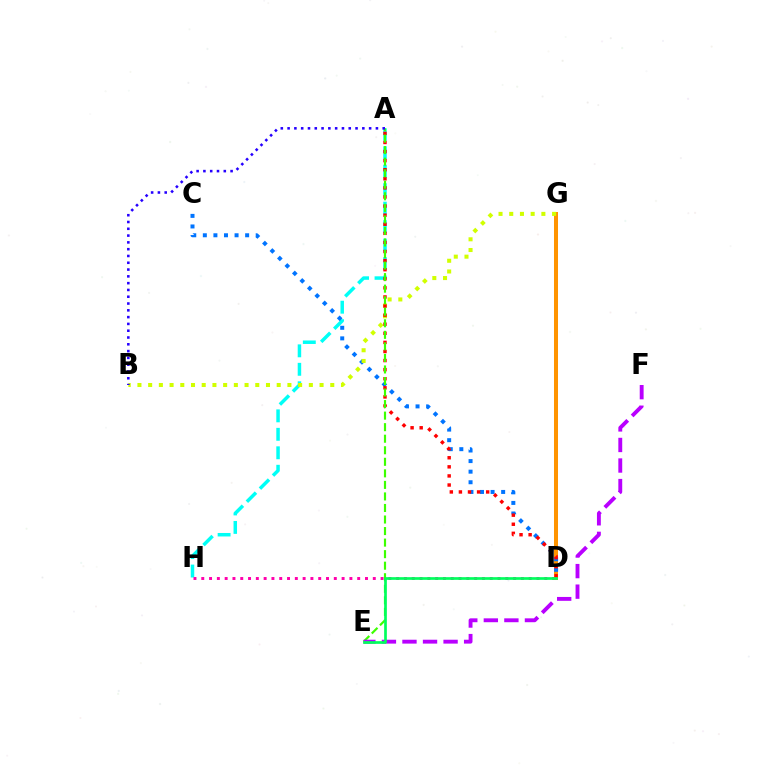{('A', 'H'): [{'color': '#00fff6', 'line_style': 'dashed', 'thickness': 2.51}], ('D', 'H'): [{'color': '#ff00ac', 'line_style': 'dotted', 'thickness': 2.12}], ('D', 'G'): [{'color': '#ff9400', 'line_style': 'solid', 'thickness': 2.89}], ('C', 'D'): [{'color': '#0074ff', 'line_style': 'dotted', 'thickness': 2.87}], ('B', 'G'): [{'color': '#d1ff00', 'line_style': 'dotted', 'thickness': 2.91}], ('A', 'D'): [{'color': '#ff0000', 'line_style': 'dotted', 'thickness': 2.47}], ('A', 'E'): [{'color': '#3dff00', 'line_style': 'dashed', 'thickness': 1.57}], ('E', 'F'): [{'color': '#b900ff', 'line_style': 'dashed', 'thickness': 2.79}], ('D', 'E'): [{'color': '#00ff5c', 'line_style': 'solid', 'thickness': 1.93}], ('A', 'B'): [{'color': '#2500ff', 'line_style': 'dotted', 'thickness': 1.85}]}